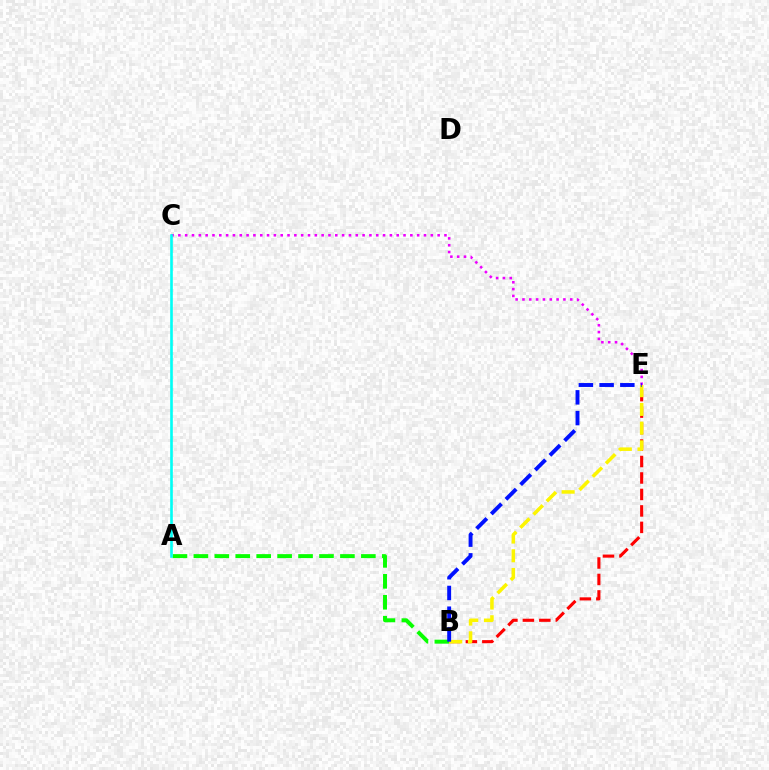{('C', 'E'): [{'color': '#ee00ff', 'line_style': 'dotted', 'thickness': 1.85}], ('A', 'B'): [{'color': '#08ff00', 'line_style': 'dashed', 'thickness': 2.84}], ('B', 'E'): [{'color': '#ff0000', 'line_style': 'dashed', 'thickness': 2.24}, {'color': '#fcf500', 'line_style': 'dashed', 'thickness': 2.54}, {'color': '#0010ff', 'line_style': 'dashed', 'thickness': 2.82}], ('A', 'C'): [{'color': '#00fff6', 'line_style': 'solid', 'thickness': 1.89}]}